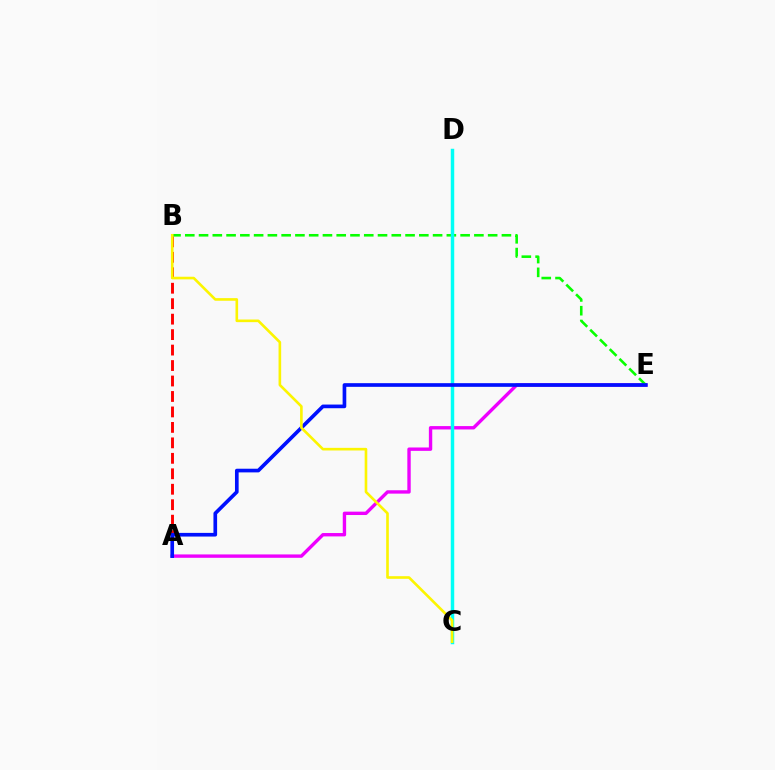{('A', 'E'): [{'color': '#ee00ff', 'line_style': 'solid', 'thickness': 2.43}, {'color': '#0010ff', 'line_style': 'solid', 'thickness': 2.64}], ('B', 'E'): [{'color': '#08ff00', 'line_style': 'dashed', 'thickness': 1.87}], ('C', 'D'): [{'color': '#00fff6', 'line_style': 'solid', 'thickness': 2.49}], ('A', 'B'): [{'color': '#ff0000', 'line_style': 'dashed', 'thickness': 2.1}], ('B', 'C'): [{'color': '#fcf500', 'line_style': 'solid', 'thickness': 1.89}]}